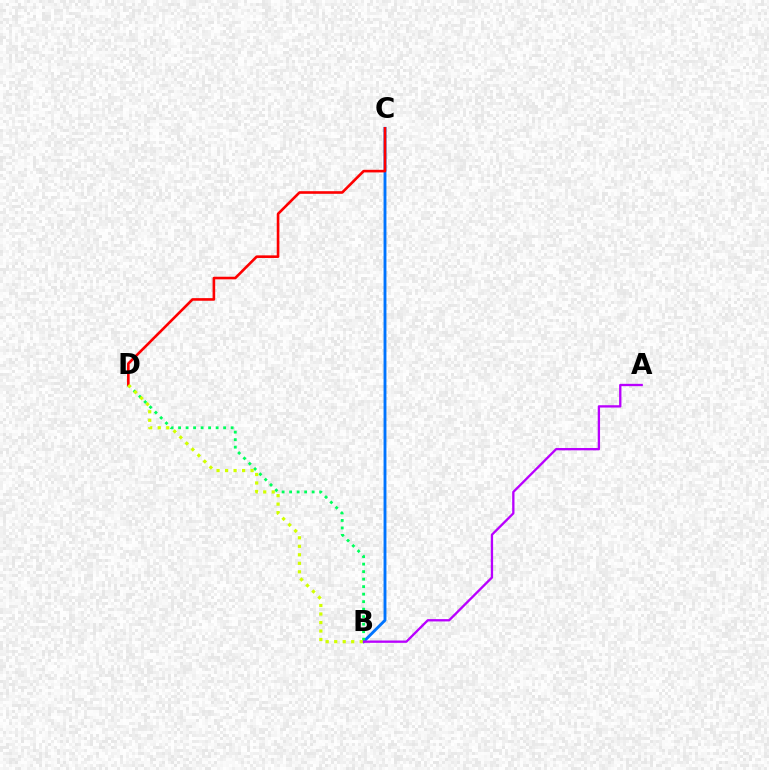{('B', 'C'): [{'color': '#0074ff', 'line_style': 'solid', 'thickness': 2.07}], ('B', 'D'): [{'color': '#00ff5c', 'line_style': 'dotted', 'thickness': 2.04}, {'color': '#d1ff00', 'line_style': 'dotted', 'thickness': 2.31}], ('A', 'B'): [{'color': '#b900ff', 'line_style': 'solid', 'thickness': 1.67}], ('C', 'D'): [{'color': '#ff0000', 'line_style': 'solid', 'thickness': 1.88}]}